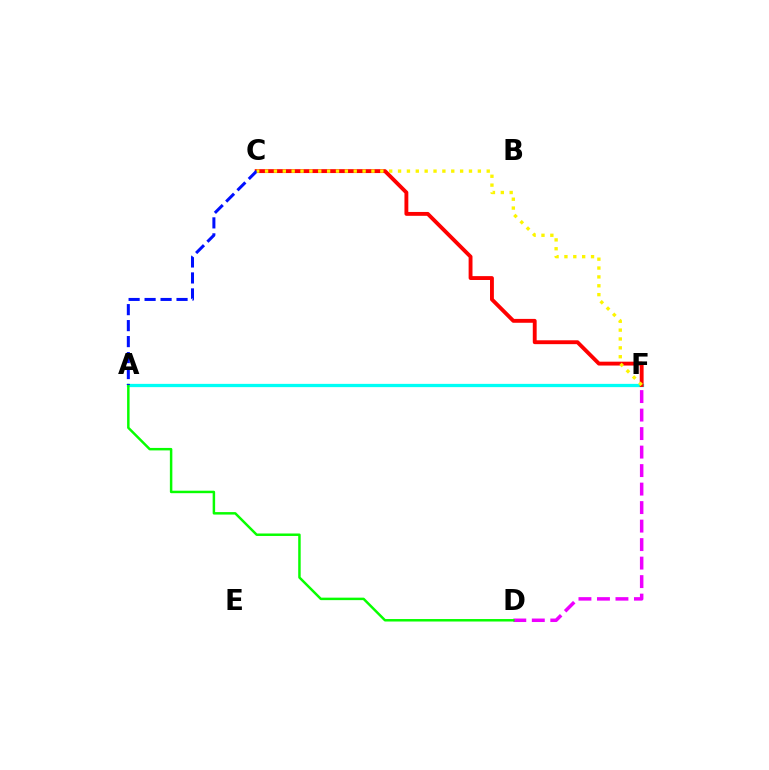{('D', 'F'): [{'color': '#ee00ff', 'line_style': 'dashed', 'thickness': 2.51}], ('A', 'F'): [{'color': '#00fff6', 'line_style': 'solid', 'thickness': 2.35}], ('C', 'F'): [{'color': '#ff0000', 'line_style': 'solid', 'thickness': 2.79}, {'color': '#fcf500', 'line_style': 'dotted', 'thickness': 2.41}], ('A', 'D'): [{'color': '#08ff00', 'line_style': 'solid', 'thickness': 1.78}], ('A', 'C'): [{'color': '#0010ff', 'line_style': 'dashed', 'thickness': 2.17}]}